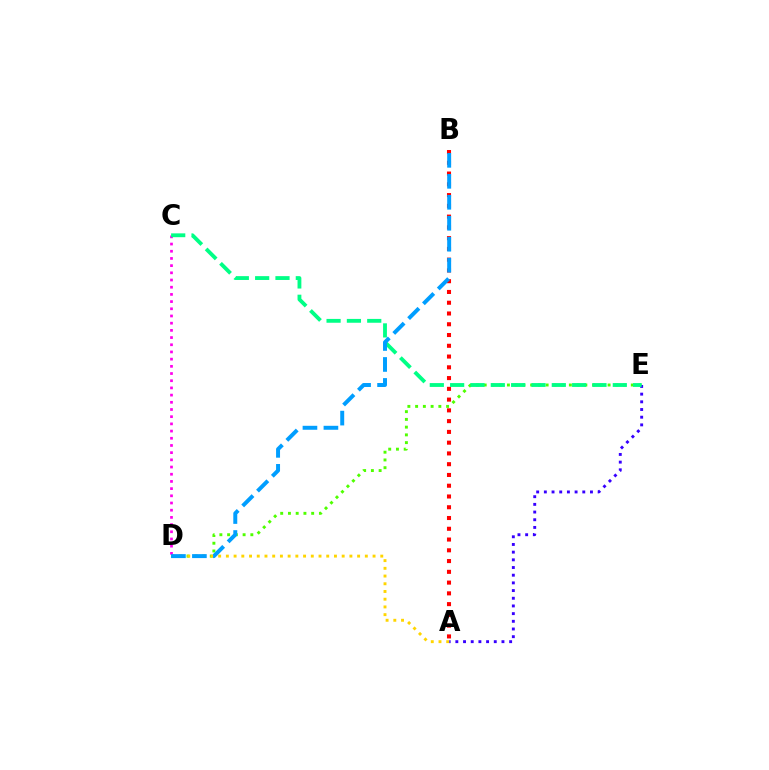{('D', 'E'): [{'color': '#4fff00', 'line_style': 'dotted', 'thickness': 2.1}], ('A', 'E'): [{'color': '#3700ff', 'line_style': 'dotted', 'thickness': 2.09}], ('A', 'D'): [{'color': '#ffd500', 'line_style': 'dotted', 'thickness': 2.1}], ('A', 'B'): [{'color': '#ff0000', 'line_style': 'dotted', 'thickness': 2.92}], ('C', 'D'): [{'color': '#ff00ed', 'line_style': 'dotted', 'thickness': 1.95}], ('C', 'E'): [{'color': '#00ff86', 'line_style': 'dashed', 'thickness': 2.76}], ('B', 'D'): [{'color': '#009eff', 'line_style': 'dashed', 'thickness': 2.85}]}